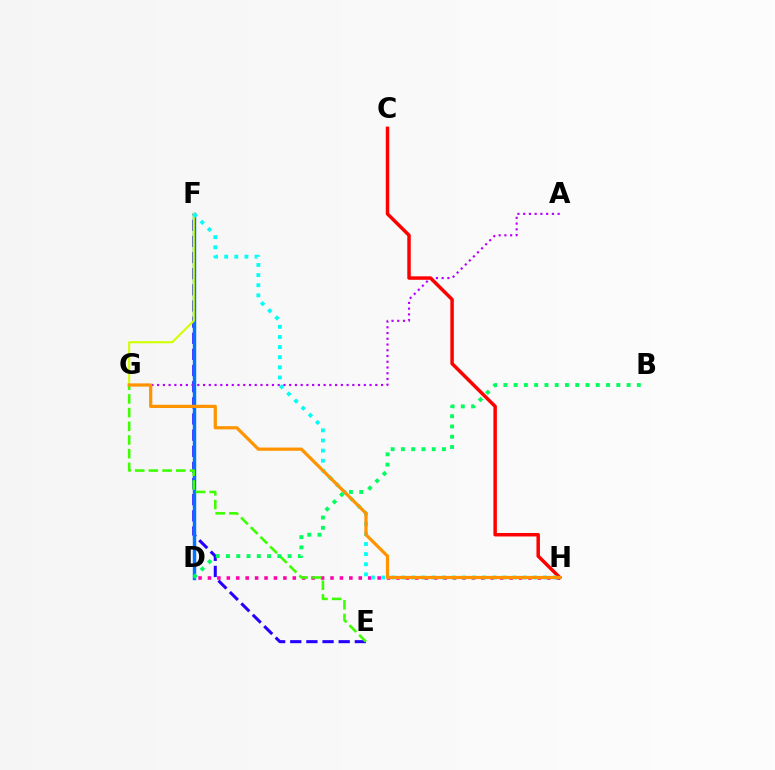{('E', 'F'): [{'color': '#2500ff', 'line_style': 'dashed', 'thickness': 2.19}], ('D', 'H'): [{'color': '#ff00ac', 'line_style': 'dotted', 'thickness': 2.56}], ('A', 'G'): [{'color': '#b900ff', 'line_style': 'dotted', 'thickness': 1.56}], ('C', 'H'): [{'color': '#ff0000', 'line_style': 'solid', 'thickness': 2.5}], ('D', 'F'): [{'color': '#0074ff', 'line_style': 'solid', 'thickness': 2.46}], ('F', 'G'): [{'color': '#d1ff00', 'line_style': 'solid', 'thickness': 1.51}], ('E', 'G'): [{'color': '#3dff00', 'line_style': 'dashed', 'thickness': 1.86}], ('F', 'H'): [{'color': '#00fff6', 'line_style': 'dotted', 'thickness': 2.75}], ('G', 'H'): [{'color': '#ff9400', 'line_style': 'solid', 'thickness': 2.32}], ('B', 'D'): [{'color': '#00ff5c', 'line_style': 'dotted', 'thickness': 2.79}]}